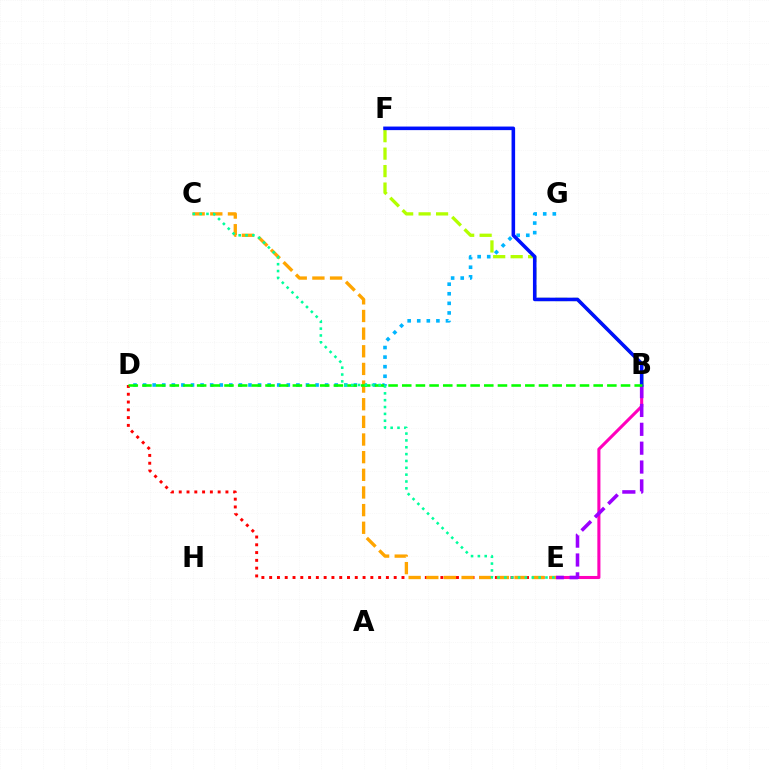{('B', 'F'): [{'color': '#b3ff00', 'line_style': 'dashed', 'thickness': 2.37}, {'color': '#0010ff', 'line_style': 'solid', 'thickness': 2.57}], ('D', 'E'): [{'color': '#ff0000', 'line_style': 'dotted', 'thickness': 2.11}], ('B', 'E'): [{'color': '#ff00bd', 'line_style': 'solid', 'thickness': 2.22}, {'color': '#9b00ff', 'line_style': 'dashed', 'thickness': 2.56}], ('D', 'G'): [{'color': '#00b5ff', 'line_style': 'dotted', 'thickness': 2.6}], ('C', 'E'): [{'color': '#ffa500', 'line_style': 'dashed', 'thickness': 2.4}, {'color': '#00ff9d', 'line_style': 'dotted', 'thickness': 1.86}], ('B', 'D'): [{'color': '#08ff00', 'line_style': 'dashed', 'thickness': 1.86}]}